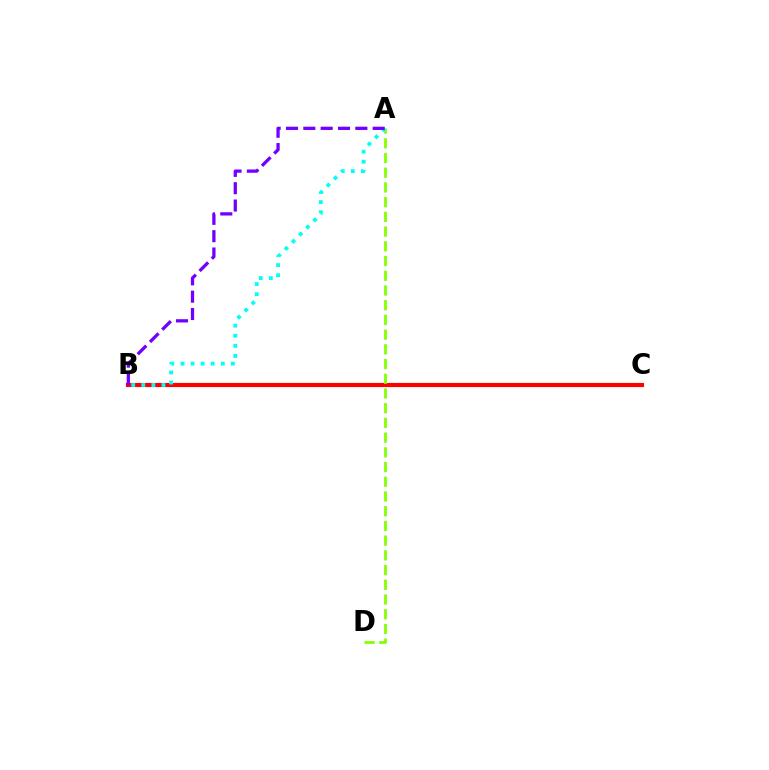{('B', 'C'): [{'color': '#ff0000', 'line_style': 'solid', 'thickness': 2.99}], ('A', 'D'): [{'color': '#84ff00', 'line_style': 'dashed', 'thickness': 2.0}], ('A', 'B'): [{'color': '#00fff6', 'line_style': 'dotted', 'thickness': 2.74}, {'color': '#7200ff', 'line_style': 'dashed', 'thickness': 2.36}]}